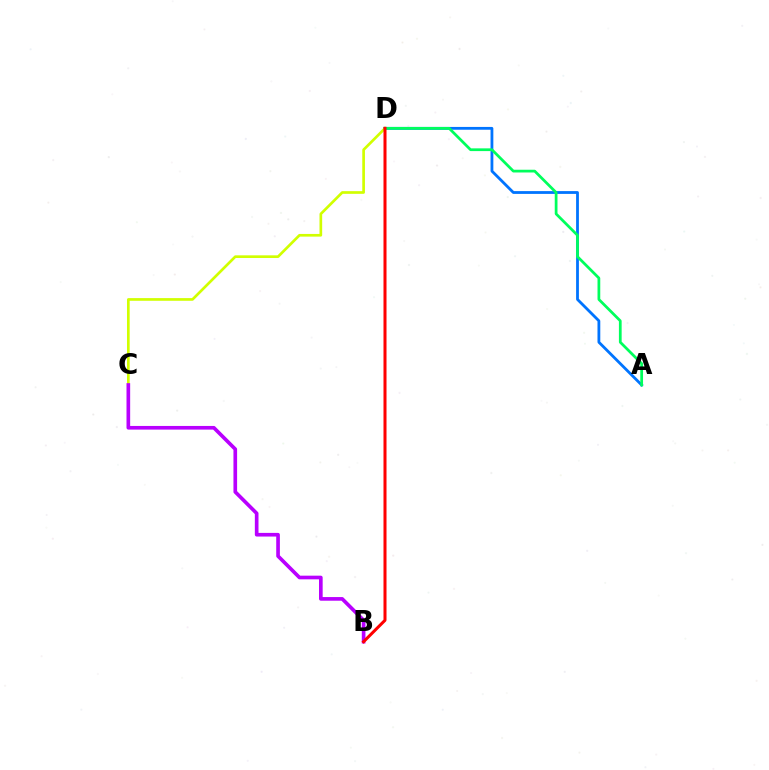{('A', 'D'): [{'color': '#0074ff', 'line_style': 'solid', 'thickness': 2.02}, {'color': '#00ff5c', 'line_style': 'solid', 'thickness': 1.98}], ('C', 'D'): [{'color': '#d1ff00', 'line_style': 'solid', 'thickness': 1.93}], ('B', 'C'): [{'color': '#b900ff', 'line_style': 'solid', 'thickness': 2.63}], ('B', 'D'): [{'color': '#ff0000', 'line_style': 'solid', 'thickness': 2.18}]}